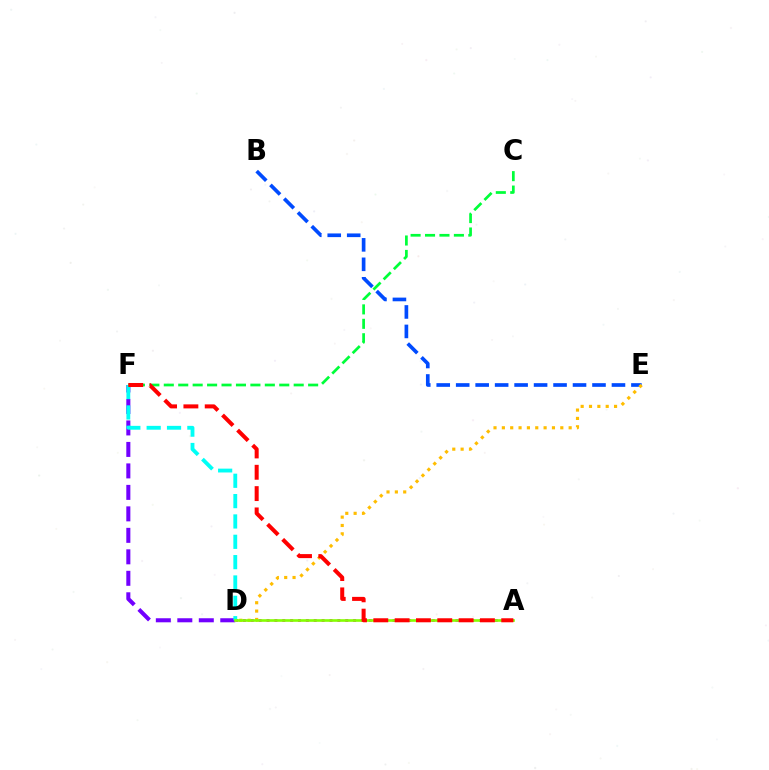{('B', 'E'): [{'color': '#004bff', 'line_style': 'dashed', 'thickness': 2.65}], ('A', 'D'): [{'color': '#ff00cf', 'line_style': 'dotted', 'thickness': 2.14}, {'color': '#84ff00', 'line_style': 'solid', 'thickness': 1.9}], ('D', 'E'): [{'color': '#ffbd00', 'line_style': 'dotted', 'thickness': 2.27}], ('D', 'F'): [{'color': '#7200ff', 'line_style': 'dashed', 'thickness': 2.92}, {'color': '#00fff6', 'line_style': 'dashed', 'thickness': 2.76}], ('C', 'F'): [{'color': '#00ff39', 'line_style': 'dashed', 'thickness': 1.96}], ('A', 'F'): [{'color': '#ff0000', 'line_style': 'dashed', 'thickness': 2.9}]}